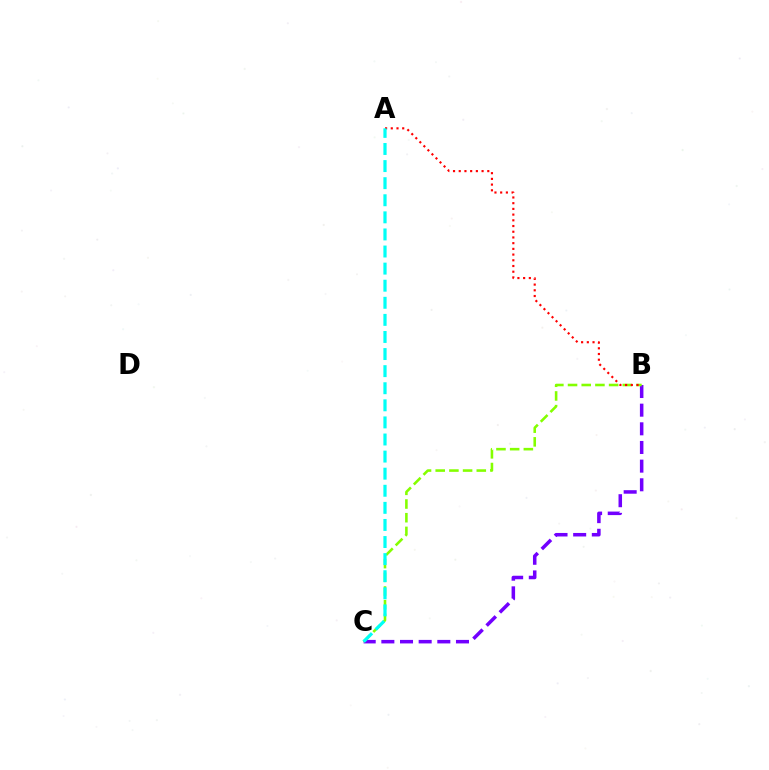{('B', 'C'): [{'color': '#7200ff', 'line_style': 'dashed', 'thickness': 2.53}, {'color': '#84ff00', 'line_style': 'dashed', 'thickness': 1.86}], ('A', 'B'): [{'color': '#ff0000', 'line_style': 'dotted', 'thickness': 1.55}], ('A', 'C'): [{'color': '#00fff6', 'line_style': 'dashed', 'thickness': 2.32}]}